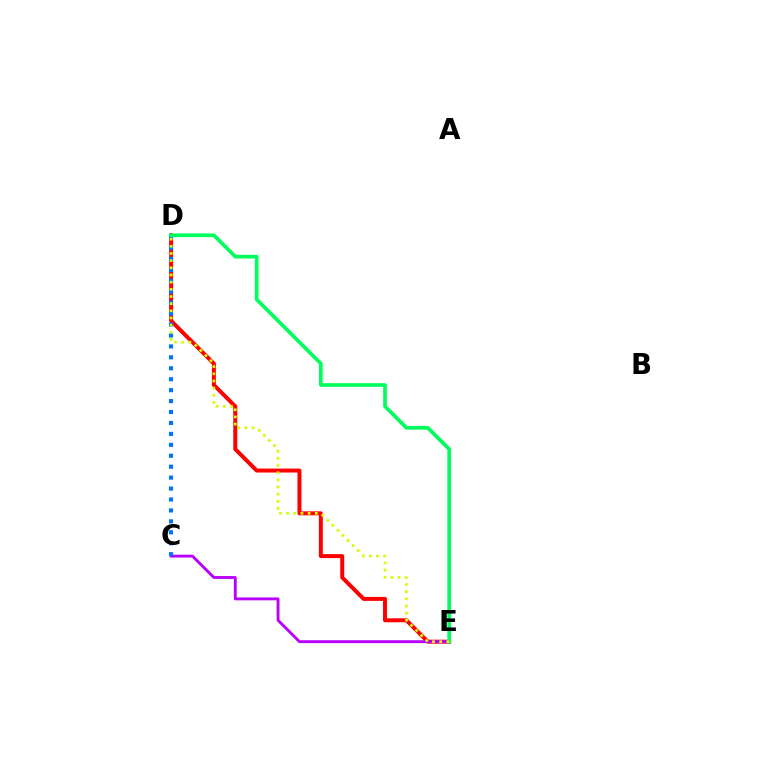{('D', 'E'): [{'color': '#ff0000', 'line_style': 'solid', 'thickness': 2.86}, {'color': '#00ff5c', 'line_style': 'solid', 'thickness': 2.65}, {'color': '#d1ff00', 'line_style': 'dotted', 'thickness': 1.95}], ('C', 'E'): [{'color': '#b900ff', 'line_style': 'solid', 'thickness': 2.07}], ('C', 'D'): [{'color': '#0074ff', 'line_style': 'dotted', 'thickness': 2.97}]}